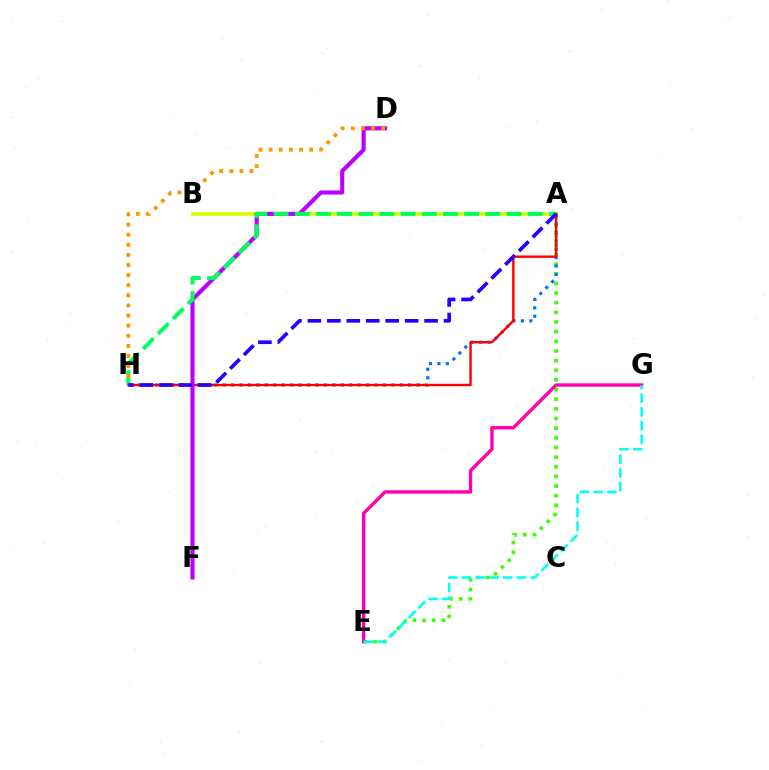{('A', 'E'): [{'color': '#3dff00', 'line_style': 'dotted', 'thickness': 2.62}], ('E', 'G'): [{'color': '#ff00ac', 'line_style': 'solid', 'thickness': 2.42}, {'color': '#00fff6', 'line_style': 'dashed', 'thickness': 1.86}], ('A', 'B'): [{'color': '#d1ff00', 'line_style': 'solid', 'thickness': 2.6}], ('A', 'H'): [{'color': '#0074ff', 'line_style': 'dotted', 'thickness': 2.29}, {'color': '#ff0000', 'line_style': 'solid', 'thickness': 1.74}, {'color': '#00ff5c', 'line_style': 'dashed', 'thickness': 2.87}, {'color': '#2500ff', 'line_style': 'dashed', 'thickness': 2.64}], ('D', 'F'): [{'color': '#b900ff', 'line_style': 'solid', 'thickness': 2.97}], ('D', 'H'): [{'color': '#ff9400', 'line_style': 'dotted', 'thickness': 2.75}]}